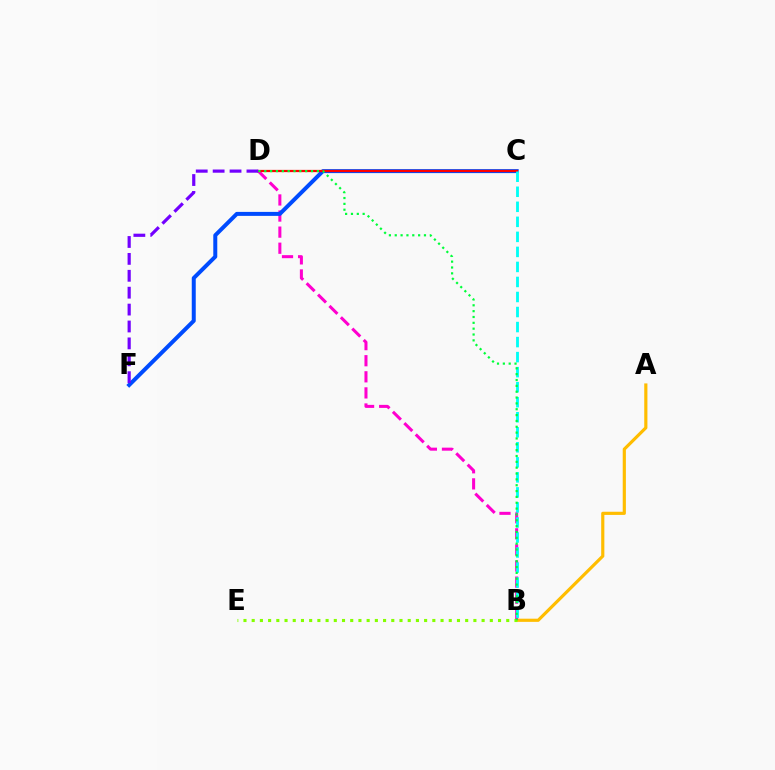{('A', 'B'): [{'color': '#ffbd00', 'line_style': 'solid', 'thickness': 2.28}], ('B', 'D'): [{'color': '#ff00cf', 'line_style': 'dashed', 'thickness': 2.19}, {'color': '#00ff39', 'line_style': 'dotted', 'thickness': 1.59}], ('B', 'E'): [{'color': '#84ff00', 'line_style': 'dotted', 'thickness': 2.23}], ('C', 'F'): [{'color': '#004bff', 'line_style': 'solid', 'thickness': 2.87}], ('C', 'D'): [{'color': '#ff0000', 'line_style': 'solid', 'thickness': 1.61}], ('B', 'C'): [{'color': '#00fff6', 'line_style': 'dashed', 'thickness': 2.04}], ('D', 'F'): [{'color': '#7200ff', 'line_style': 'dashed', 'thickness': 2.3}]}